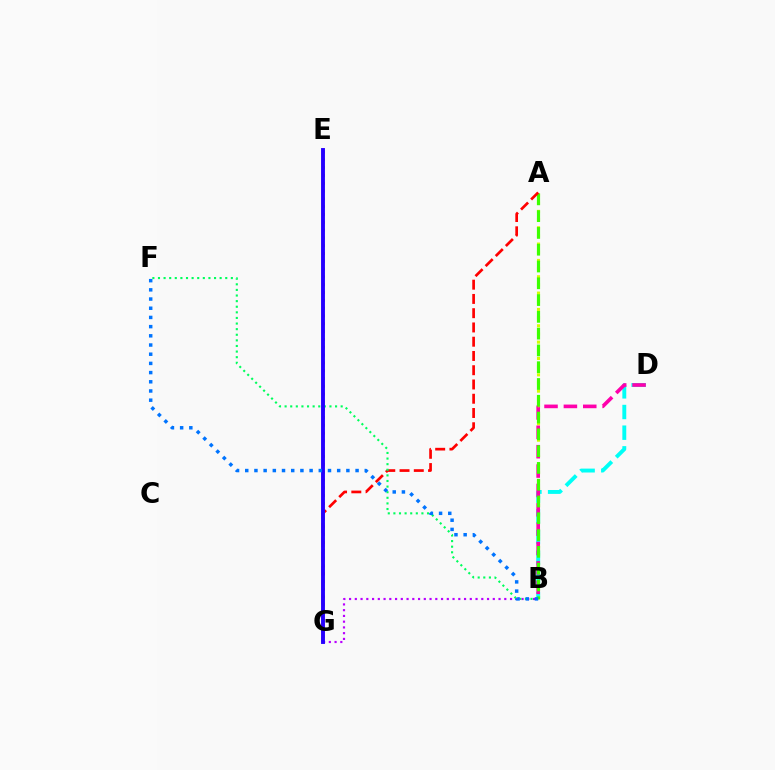{('A', 'B'): [{'color': '#d1ff00', 'line_style': 'dotted', 'thickness': 2.22}, {'color': '#3dff00', 'line_style': 'dashed', 'thickness': 2.28}], ('B', 'D'): [{'color': '#00fff6', 'line_style': 'dashed', 'thickness': 2.81}, {'color': '#ff00ac', 'line_style': 'dashed', 'thickness': 2.63}], ('B', 'G'): [{'color': '#b900ff', 'line_style': 'dotted', 'thickness': 1.56}], ('E', 'G'): [{'color': '#ff9400', 'line_style': 'dotted', 'thickness': 2.12}, {'color': '#2500ff', 'line_style': 'solid', 'thickness': 2.8}], ('A', 'G'): [{'color': '#ff0000', 'line_style': 'dashed', 'thickness': 1.94}], ('B', 'F'): [{'color': '#00ff5c', 'line_style': 'dotted', 'thickness': 1.52}, {'color': '#0074ff', 'line_style': 'dotted', 'thickness': 2.5}]}